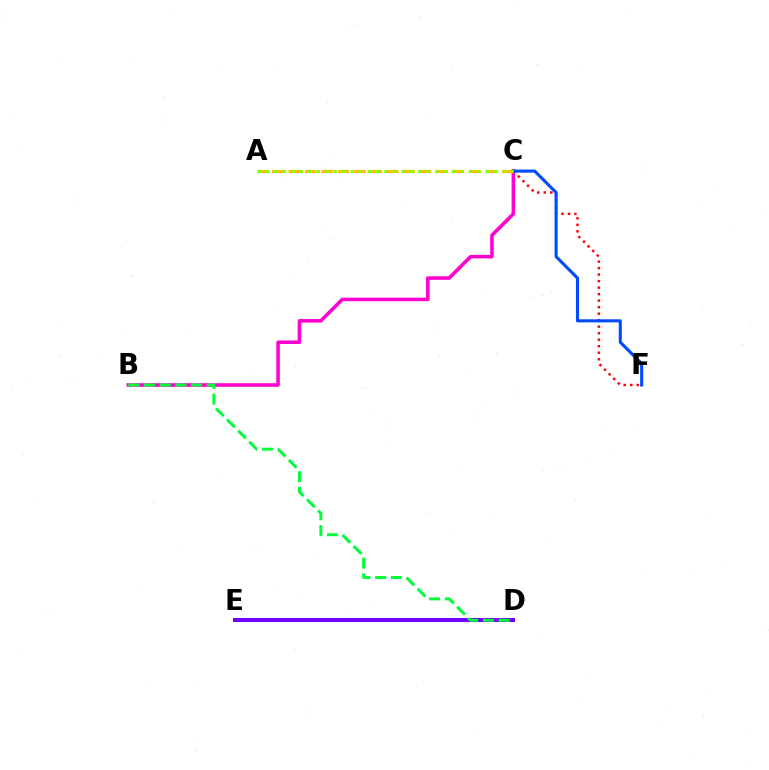{('C', 'F'): [{'color': '#ff0000', 'line_style': 'dotted', 'thickness': 1.77}, {'color': '#004bff', 'line_style': 'solid', 'thickness': 2.23}], ('B', 'C'): [{'color': '#ff00cf', 'line_style': 'solid', 'thickness': 2.55}], ('A', 'C'): [{'color': '#ffbd00', 'line_style': 'dashed', 'thickness': 2.23}, {'color': '#84ff00', 'line_style': 'dotted', 'thickness': 2.3}], ('D', 'E'): [{'color': '#00fff6', 'line_style': 'dashed', 'thickness': 2.59}, {'color': '#7200ff', 'line_style': 'solid', 'thickness': 2.88}], ('B', 'D'): [{'color': '#00ff39', 'line_style': 'dashed', 'thickness': 2.13}]}